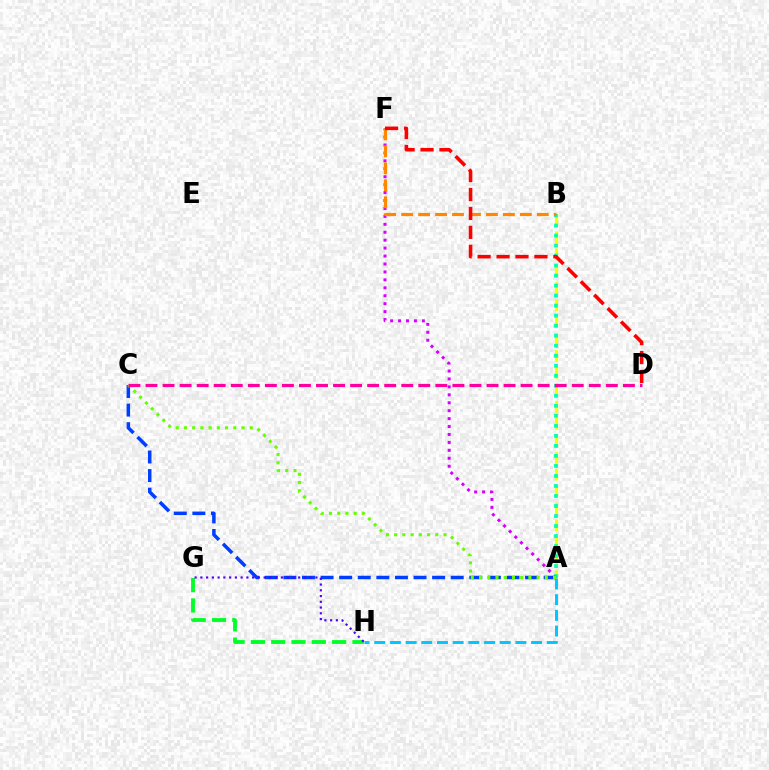{('A', 'B'): [{'color': '#eeff00', 'line_style': 'dashed', 'thickness': 2.3}, {'color': '#00ffaf', 'line_style': 'dotted', 'thickness': 2.72}], ('A', 'F'): [{'color': '#d600ff', 'line_style': 'dotted', 'thickness': 2.16}], ('B', 'F'): [{'color': '#ff8800', 'line_style': 'dashed', 'thickness': 2.3}], ('D', 'F'): [{'color': '#ff0000', 'line_style': 'dashed', 'thickness': 2.57}], ('G', 'H'): [{'color': '#00ff27', 'line_style': 'dashed', 'thickness': 2.76}, {'color': '#4f00ff', 'line_style': 'dotted', 'thickness': 1.56}], ('A', 'C'): [{'color': '#003fff', 'line_style': 'dashed', 'thickness': 2.53}, {'color': '#66ff00', 'line_style': 'dotted', 'thickness': 2.23}], ('A', 'H'): [{'color': '#00c7ff', 'line_style': 'dashed', 'thickness': 2.13}], ('C', 'D'): [{'color': '#ff00a0', 'line_style': 'dashed', 'thickness': 2.32}]}